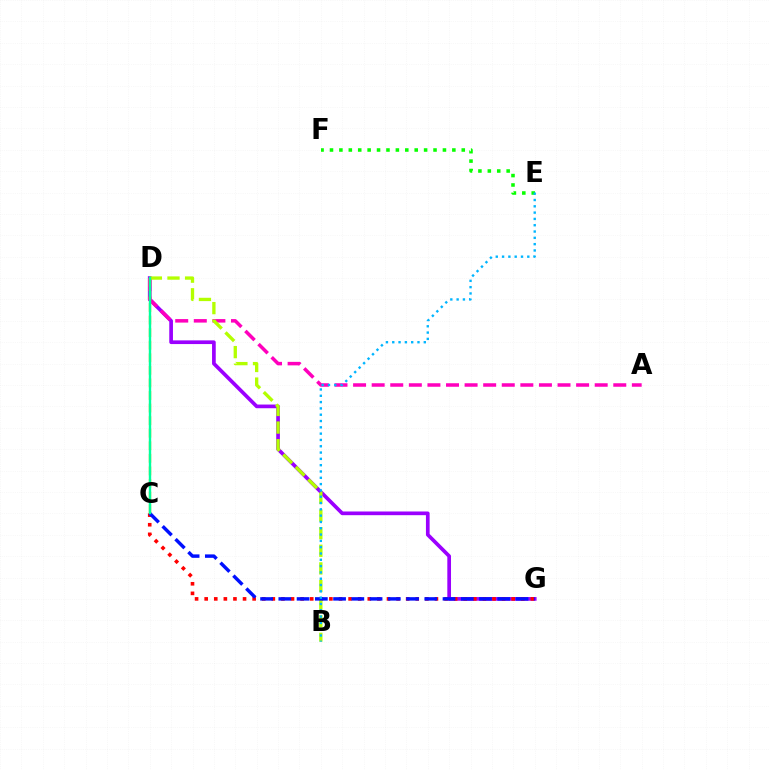{('D', 'G'): [{'color': '#9b00ff', 'line_style': 'solid', 'thickness': 2.66}], ('A', 'D'): [{'color': '#ff00bd', 'line_style': 'dashed', 'thickness': 2.52}], ('E', 'F'): [{'color': '#08ff00', 'line_style': 'dotted', 'thickness': 2.56}], ('C', 'G'): [{'color': '#ff0000', 'line_style': 'dotted', 'thickness': 2.61}, {'color': '#0010ff', 'line_style': 'dashed', 'thickness': 2.48}], ('B', 'D'): [{'color': '#b3ff00', 'line_style': 'dashed', 'thickness': 2.39}], ('C', 'D'): [{'color': '#ffa500', 'line_style': 'dashed', 'thickness': 1.71}, {'color': '#00ff9d', 'line_style': 'solid', 'thickness': 1.73}], ('B', 'E'): [{'color': '#00b5ff', 'line_style': 'dotted', 'thickness': 1.71}]}